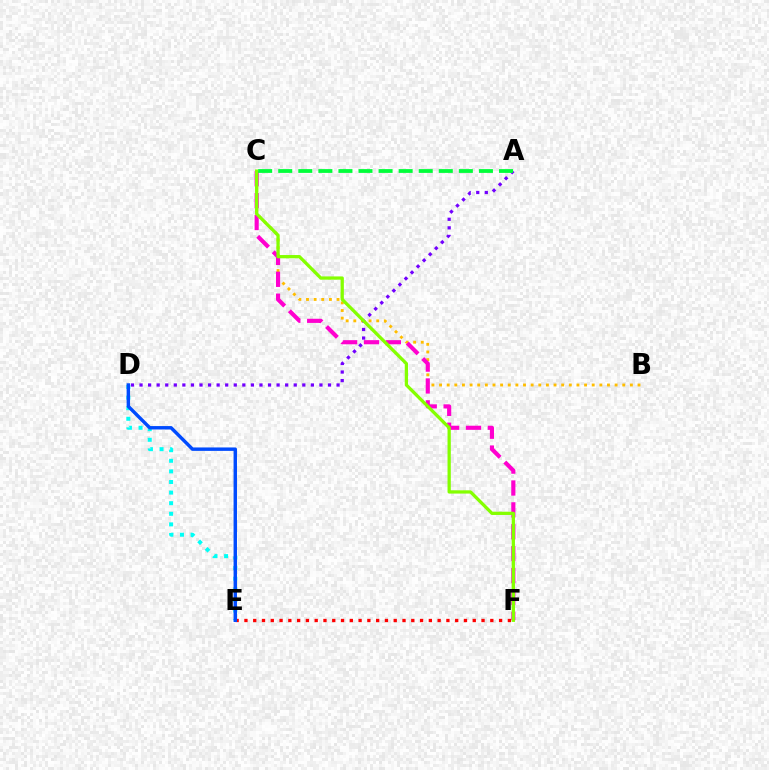{('B', 'C'): [{'color': '#ffbd00', 'line_style': 'dotted', 'thickness': 2.07}], ('D', 'E'): [{'color': '#00fff6', 'line_style': 'dotted', 'thickness': 2.88}, {'color': '#004bff', 'line_style': 'solid', 'thickness': 2.47}], ('E', 'F'): [{'color': '#ff0000', 'line_style': 'dotted', 'thickness': 2.39}], ('C', 'F'): [{'color': '#ff00cf', 'line_style': 'dashed', 'thickness': 2.97}, {'color': '#84ff00', 'line_style': 'solid', 'thickness': 2.35}], ('A', 'D'): [{'color': '#7200ff', 'line_style': 'dotted', 'thickness': 2.33}], ('A', 'C'): [{'color': '#00ff39', 'line_style': 'dashed', 'thickness': 2.73}]}